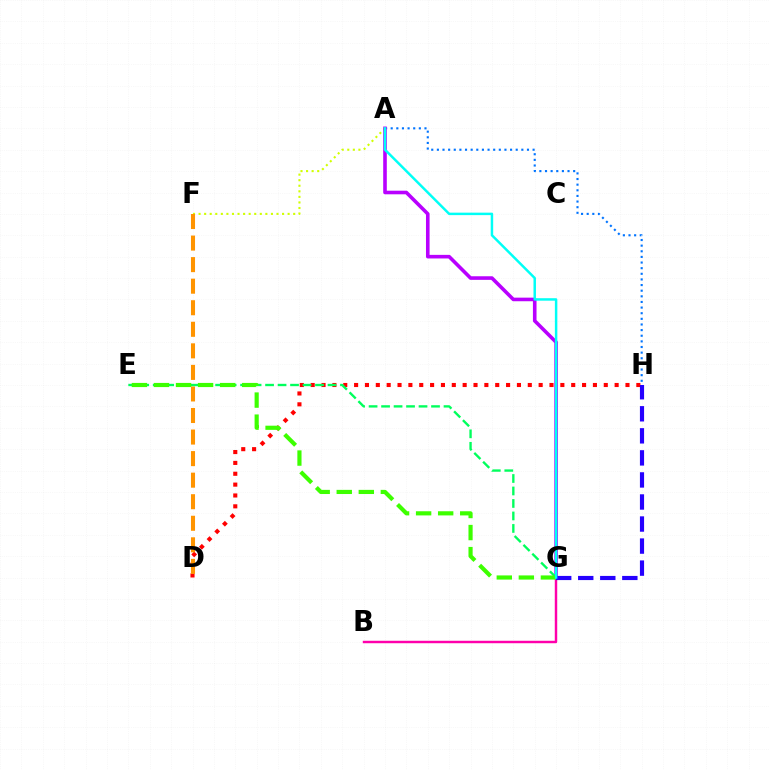{('D', 'H'): [{'color': '#ff0000', 'line_style': 'dotted', 'thickness': 2.95}], ('A', 'F'): [{'color': '#d1ff00', 'line_style': 'dotted', 'thickness': 1.51}], ('A', 'H'): [{'color': '#0074ff', 'line_style': 'dotted', 'thickness': 1.53}], ('A', 'G'): [{'color': '#b900ff', 'line_style': 'solid', 'thickness': 2.59}, {'color': '#00fff6', 'line_style': 'solid', 'thickness': 1.78}], ('D', 'F'): [{'color': '#ff9400', 'line_style': 'dashed', 'thickness': 2.93}], ('B', 'G'): [{'color': '#ff00ac', 'line_style': 'solid', 'thickness': 1.76}], ('E', 'G'): [{'color': '#00ff5c', 'line_style': 'dashed', 'thickness': 1.7}, {'color': '#3dff00', 'line_style': 'dashed', 'thickness': 3.0}], ('G', 'H'): [{'color': '#2500ff', 'line_style': 'dashed', 'thickness': 2.99}]}